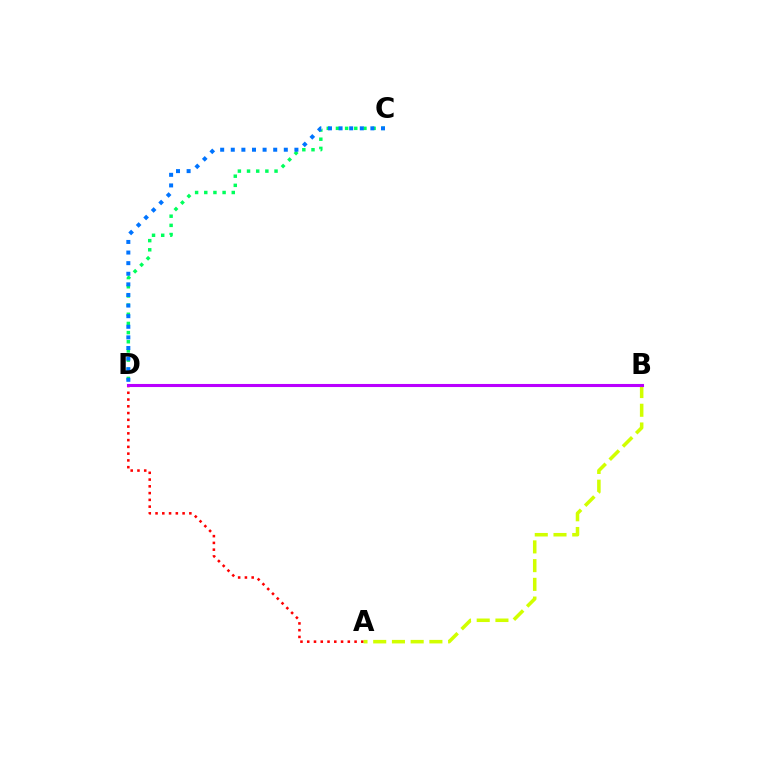{('C', 'D'): [{'color': '#00ff5c', 'line_style': 'dotted', 'thickness': 2.49}, {'color': '#0074ff', 'line_style': 'dotted', 'thickness': 2.88}], ('A', 'D'): [{'color': '#ff0000', 'line_style': 'dotted', 'thickness': 1.84}], ('A', 'B'): [{'color': '#d1ff00', 'line_style': 'dashed', 'thickness': 2.54}], ('B', 'D'): [{'color': '#b900ff', 'line_style': 'solid', 'thickness': 2.22}]}